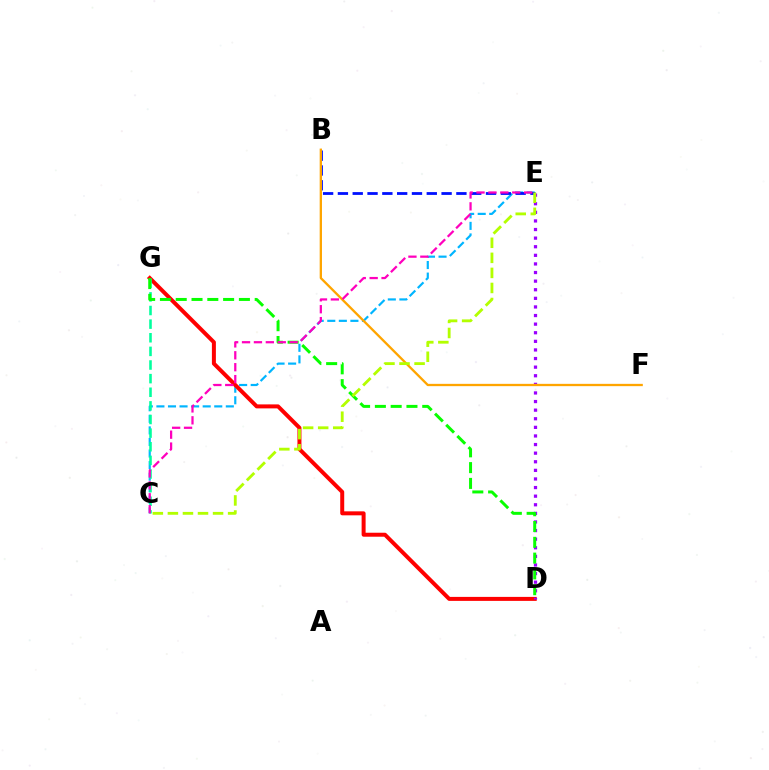{('C', 'E'): [{'color': '#00b5ff', 'line_style': 'dashed', 'thickness': 1.57}, {'color': '#ff00bd', 'line_style': 'dashed', 'thickness': 1.62}, {'color': '#b3ff00', 'line_style': 'dashed', 'thickness': 2.05}], ('D', 'G'): [{'color': '#ff0000', 'line_style': 'solid', 'thickness': 2.87}, {'color': '#08ff00', 'line_style': 'dashed', 'thickness': 2.15}], ('C', 'G'): [{'color': '#00ff9d', 'line_style': 'dashed', 'thickness': 1.85}], ('B', 'E'): [{'color': '#0010ff', 'line_style': 'dashed', 'thickness': 2.01}], ('D', 'E'): [{'color': '#9b00ff', 'line_style': 'dotted', 'thickness': 2.34}], ('B', 'F'): [{'color': '#ffa500', 'line_style': 'solid', 'thickness': 1.66}]}